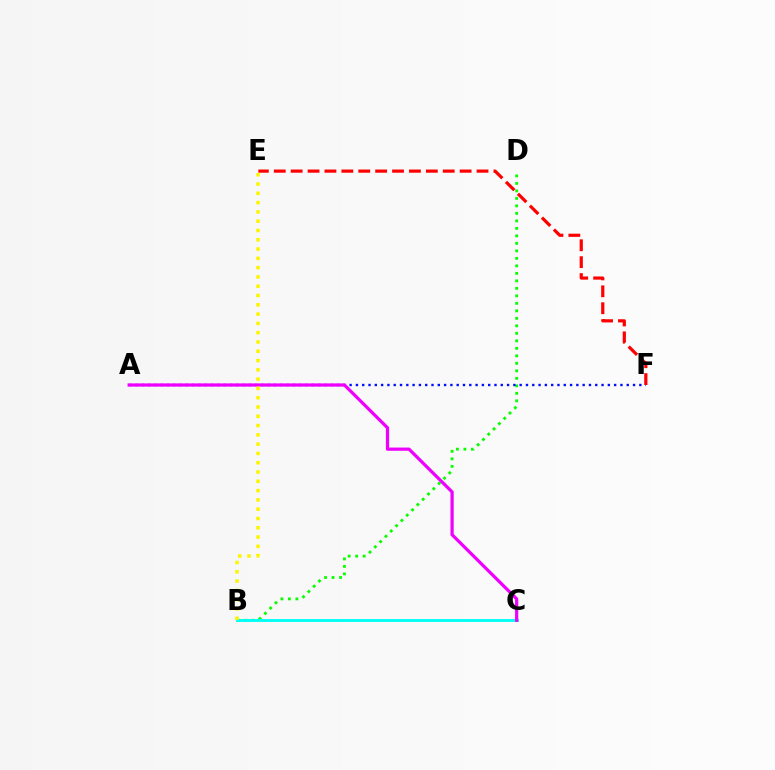{('B', 'D'): [{'color': '#08ff00', 'line_style': 'dotted', 'thickness': 2.04}], ('A', 'F'): [{'color': '#0010ff', 'line_style': 'dotted', 'thickness': 1.71}], ('B', 'C'): [{'color': '#00fff6', 'line_style': 'solid', 'thickness': 2.07}], ('A', 'C'): [{'color': '#ee00ff', 'line_style': 'solid', 'thickness': 2.32}], ('E', 'F'): [{'color': '#ff0000', 'line_style': 'dashed', 'thickness': 2.3}], ('B', 'E'): [{'color': '#fcf500', 'line_style': 'dotted', 'thickness': 2.52}]}